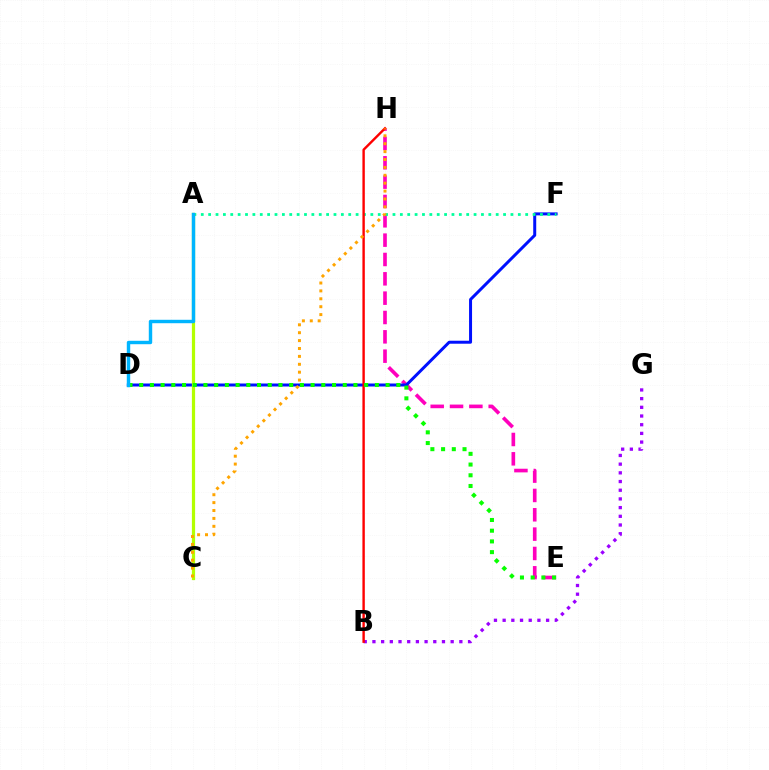{('E', 'H'): [{'color': '#ff00bd', 'line_style': 'dashed', 'thickness': 2.63}], ('B', 'G'): [{'color': '#9b00ff', 'line_style': 'dotted', 'thickness': 2.36}], ('D', 'F'): [{'color': '#0010ff', 'line_style': 'solid', 'thickness': 2.15}], ('A', 'F'): [{'color': '#00ff9d', 'line_style': 'dotted', 'thickness': 2.0}], ('B', 'H'): [{'color': '#ff0000', 'line_style': 'solid', 'thickness': 1.73}], ('A', 'C'): [{'color': '#b3ff00', 'line_style': 'solid', 'thickness': 2.32}], ('D', 'E'): [{'color': '#08ff00', 'line_style': 'dotted', 'thickness': 2.91}], ('C', 'H'): [{'color': '#ffa500', 'line_style': 'dotted', 'thickness': 2.15}], ('A', 'D'): [{'color': '#00b5ff', 'line_style': 'solid', 'thickness': 2.46}]}